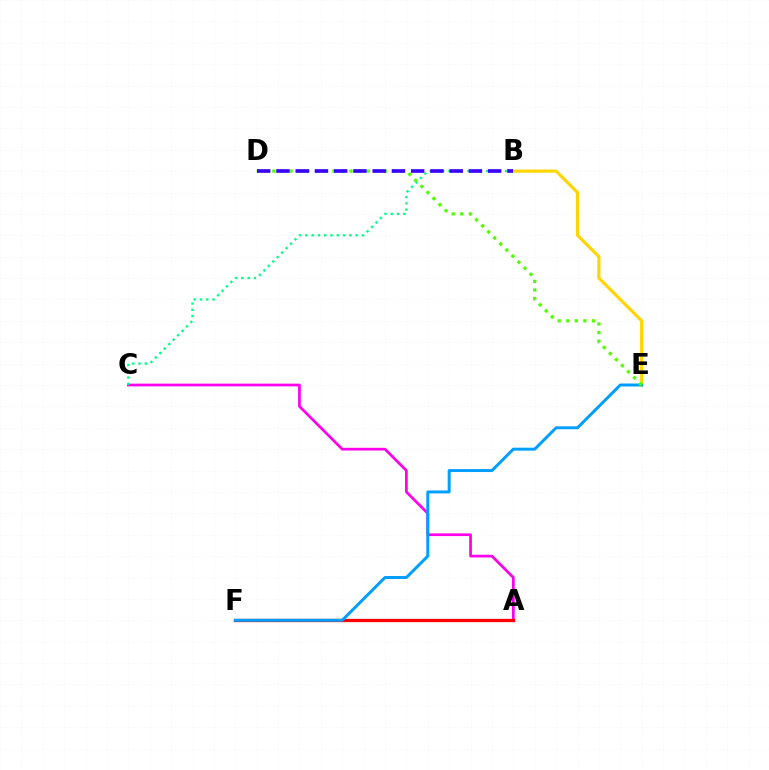{('A', 'C'): [{'color': '#ff00ed', 'line_style': 'solid', 'thickness': 1.96}], ('B', 'E'): [{'color': '#ffd500', 'line_style': 'solid', 'thickness': 2.28}], ('A', 'F'): [{'color': '#ff0000', 'line_style': 'solid', 'thickness': 2.35}], ('B', 'C'): [{'color': '#00ff86', 'line_style': 'dotted', 'thickness': 1.71}], ('E', 'F'): [{'color': '#009eff', 'line_style': 'solid', 'thickness': 2.13}], ('D', 'E'): [{'color': '#4fff00', 'line_style': 'dotted', 'thickness': 2.33}], ('B', 'D'): [{'color': '#3700ff', 'line_style': 'dashed', 'thickness': 2.61}]}